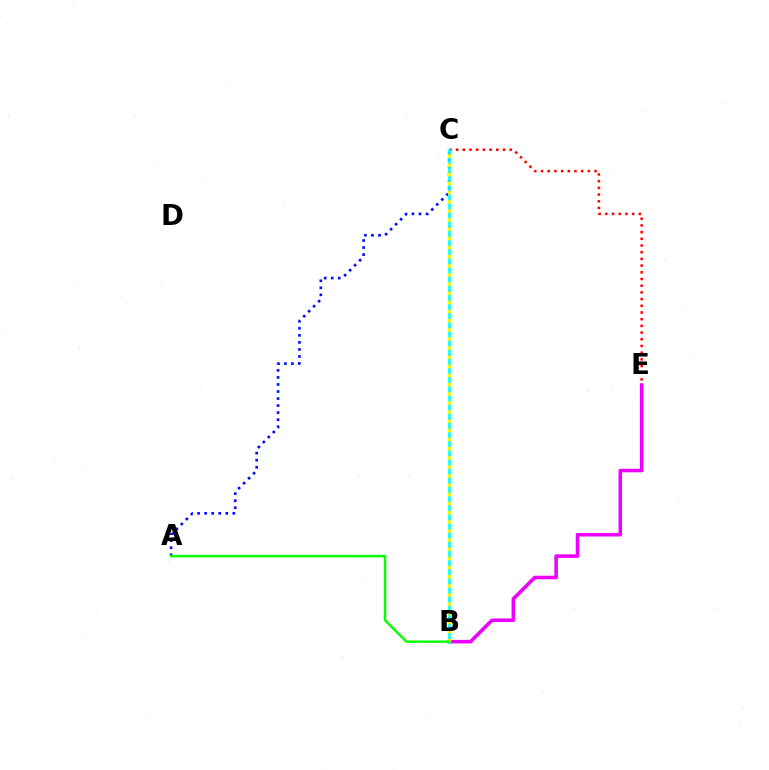{('A', 'C'): [{'color': '#0010ff', 'line_style': 'dotted', 'thickness': 1.92}], ('C', 'E'): [{'color': '#ff0000', 'line_style': 'dotted', 'thickness': 1.82}], ('B', 'E'): [{'color': '#ee00ff', 'line_style': 'solid', 'thickness': 2.56}], ('B', 'C'): [{'color': '#00fff6', 'line_style': 'solid', 'thickness': 1.9}, {'color': '#fcf500', 'line_style': 'dotted', 'thickness': 2.48}], ('A', 'B'): [{'color': '#08ff00', 'line_style': 'solid', 'thickness': 1.77}]}